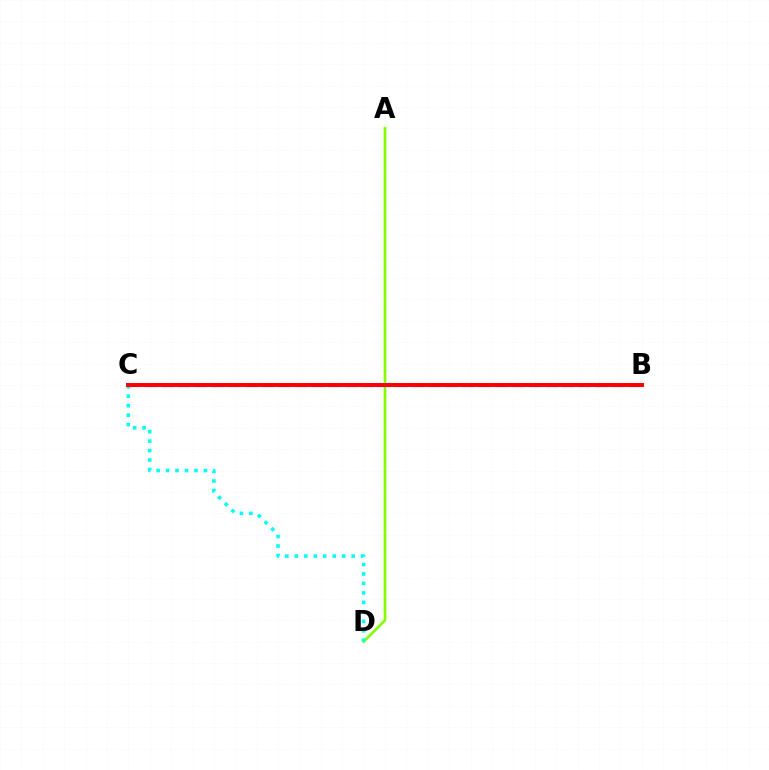{('A', 'D'): [{'color': '#84ff00', 'line_style': 'solid', 'thickness': 1.94}], ('C', 'D'): [{'color': '#00fff6', 'line_style': 'dotted', 'thickness': 2.57}], ('B', 'C'): [{'color': '#7200ff', 'line_style': 'dashed', 'thickness': 2.27}, {'color': '#ff0000', 'line_style': 'solid', 'thickness': 2.85}]}